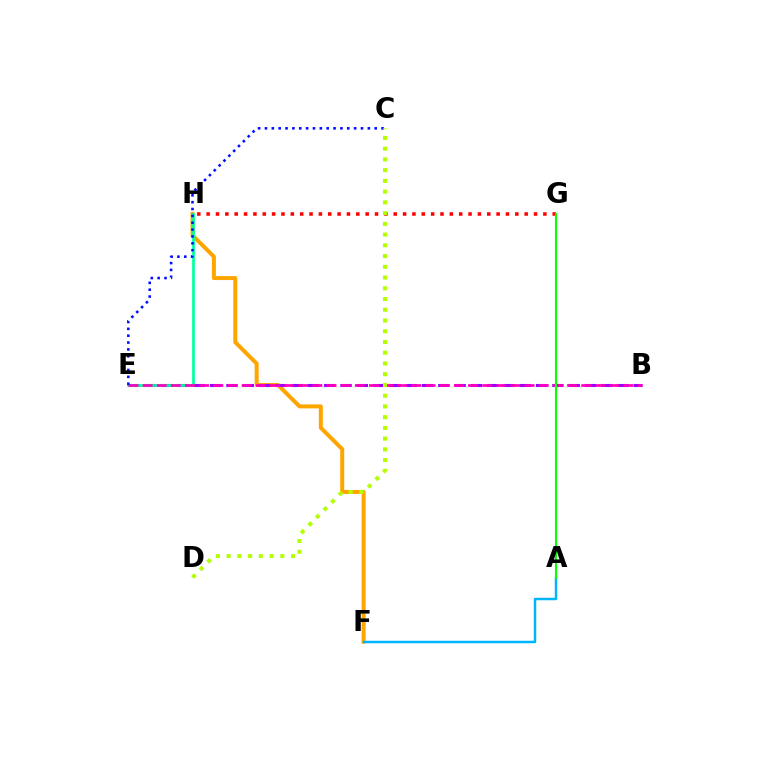{('F', 'H'): [{'color': '#ffa500', 'line_style': 'solid', 'thickness': 2.88}], ('B', 'E'): [{'color': '#9b00ff', 'line_style': 'dashed', 'thickness': 2.21}, {'color': '#ff00bd', 'line_style': 'dashed', 'thickness': 1.92}], ('E', 'H'): [{'color': '#00ff9d', 'line_style': 'solid', 'thickness': 1.94}], ('A', 'F'): [{'color': '#00b5ff', 'line_style': 'solid', 'thickness': 1.78}], ('C', 'E'): [{'color': '#0010ff', 'line_style': 'dotted', 'thickness': 1.86}], ('G', 'H'): [{'color': '#ff0000', 'line_style': 'dotted', 'thickness': 2.54}], ('C', 'D'): [{'color': '#b3ff00', 'line_style': 'dotted', 'thickness': 2.92}], ('A', 'G'): [{'color': '#08ff00', 'line_style': 'solid', 'thickness': 1.52}]}